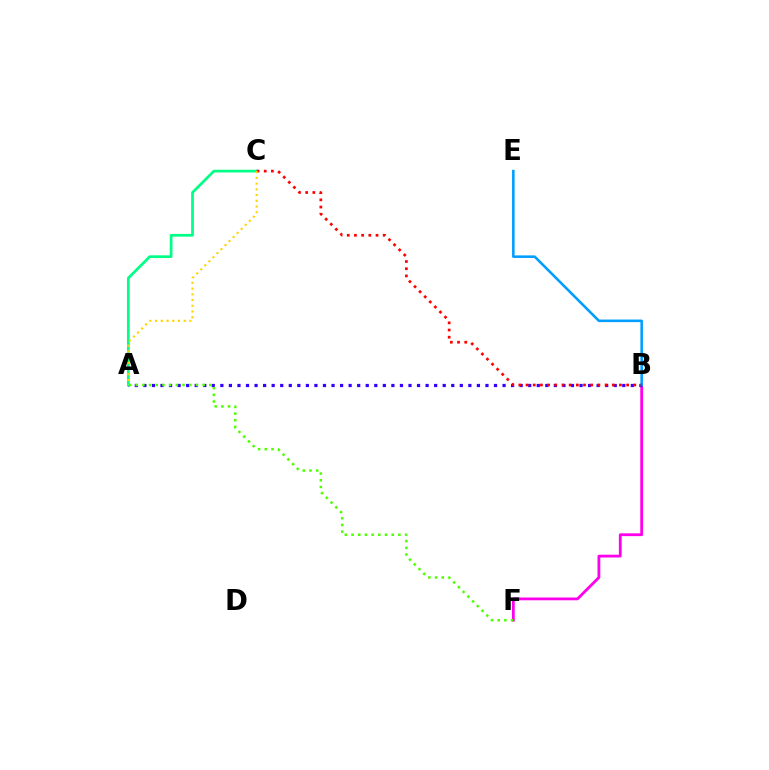{('B', 'F'): [{'color': '#ff00ed', 'line_style': 'solid', 'thickness': 2.01}], ('A', 'B'): [{'color': '#3700ff', 'line_style': 'dotted', 'thickness': 2.32}], ('A', 'F'): [{'color': '#4fff00', 'line_style': 'dotted', 'thickness': 1.82}], ('A', 'C'): [{'color': '#00ff86', 'line_style': 'solid', 'thickness': 1.96}, {'color': '#ffd500', 'line_style': 'dotted', 'thickness': 1.55}], ('B', 'E'): [{'color': '#009eff', 'line_style': 'solid', 'thickness': 1.85}], ('B', 'C'): [{'color': '#ff0000', 'line_style': 'dotted', 'thickness': 1.95}]}